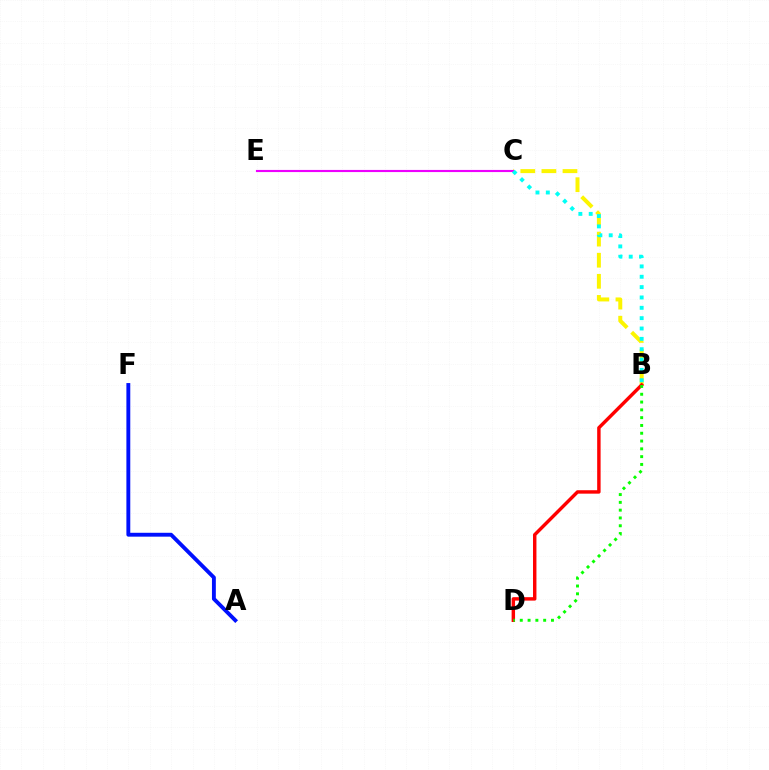{('B', 'C'): [{'color': '#fcf500', 'line_style': 'dashed', 'thickness': 2.87}, {'color': '#00fff6', 'line_style': 'dotted', 'thickness': 2.81}], ('A', 'F'): [{'color': '#0010ff', 'line_style': 'solid', 'thickness': 2.79}], ('B', 'D'): [{'color': '#ff0000', 'line_style': 'solid', 'thickness': 2.47}, {'color': '#08ff00', 'line_style': 'dotted', 'thickness': 2.12}], ('C', 'E'): [{'color': '#ee00ff', 'line_style': 'solid', 'thickness': 1.54}]}